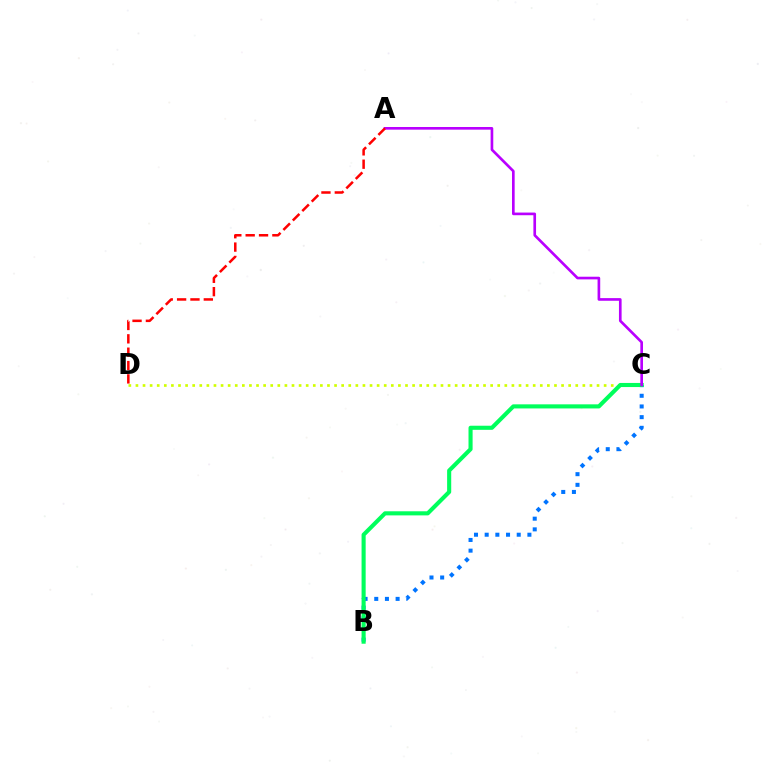{('C', 'D'): [{'color': '#d1ff00', 'line_style': 'dotted', 'thickness': 1.93}], ('B', 'C'): [{'color': '#0074ff', 'line_style': 'dotted', 'thickness': 2.9}, {'color': '#00ff5c', 'line_style': 'solid', 'thickness': 2.95}], ('A', 'C'): [{'color': '#b900ff', 'line_style': 'solid', 'thickness': 1.91}], ('A', 'D'): [{'color': '#ff0000', 'line_style': 'dashed', 'thickness': 1.81}]}